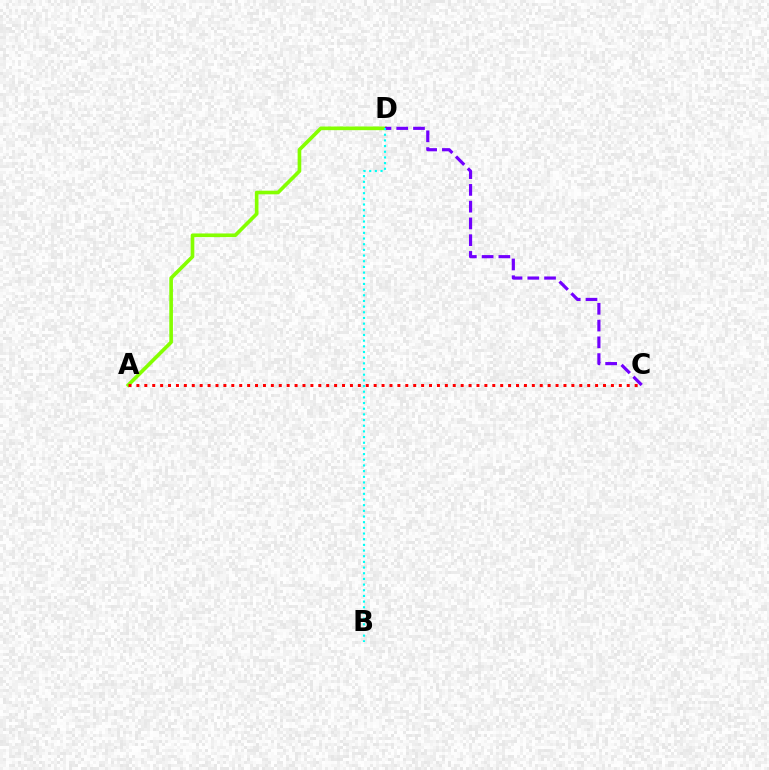{('A', 'D'): [{'color': '#84ff00', 'line_style': 'solid', 'thickness': 2.63}], ('C', 'D'): [{'color': '#7200ff', 'line_style': 'dashed', 'thickness': 2.28}], ('B', 'D'): [{'color': '#00fff6', 'line_style': 'dotted', 'thickness': 1.54}], ('A', 'C'): [{'color': '#ff0000', 'line_style': 'dotted', 'thickness': 2.15}]}